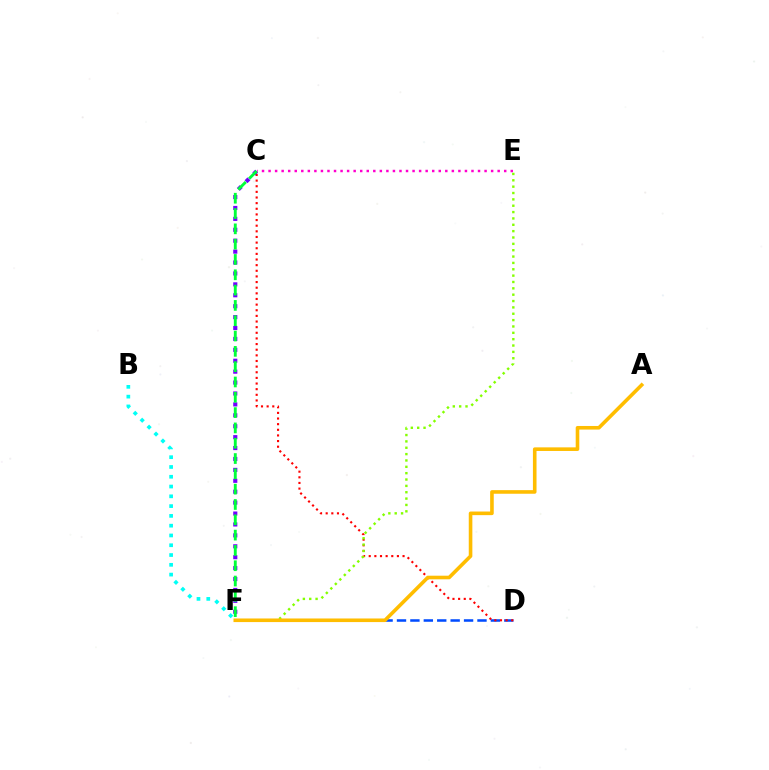{('D', 'F'): [{'color': '#004bff', 'line_style': 'dashed', 'thickness': 1.82}], ('C', 'D'): [{'color': '#ff0000', 'line_style': 'dotted', 'thickness': 1.53}], ('E', 'F'): [{'color': '#84ff00', 'line_style': 'dotted', 'thickness': 1.73}], ('C', 'F'): [{'color': '#7200ff', 'line_style': 'dotted', 'thickness': 2.97}, {'color': '#00ff39', 'line_style': 'dashed', 'thickness': 2.08}], ('B', 'F'): [{'color': '#00fff6', 'line_style': 'dotted', 'thickness': 2.66}], ('C', 'E'): [{'color': '#ff00cf', 'line_style': 'dotted', 'thickness': 1.78}], ('A', 'F'): [{'color': '#ffbd00', 'line_style': 'solid', 'thickness': 2.59}]}